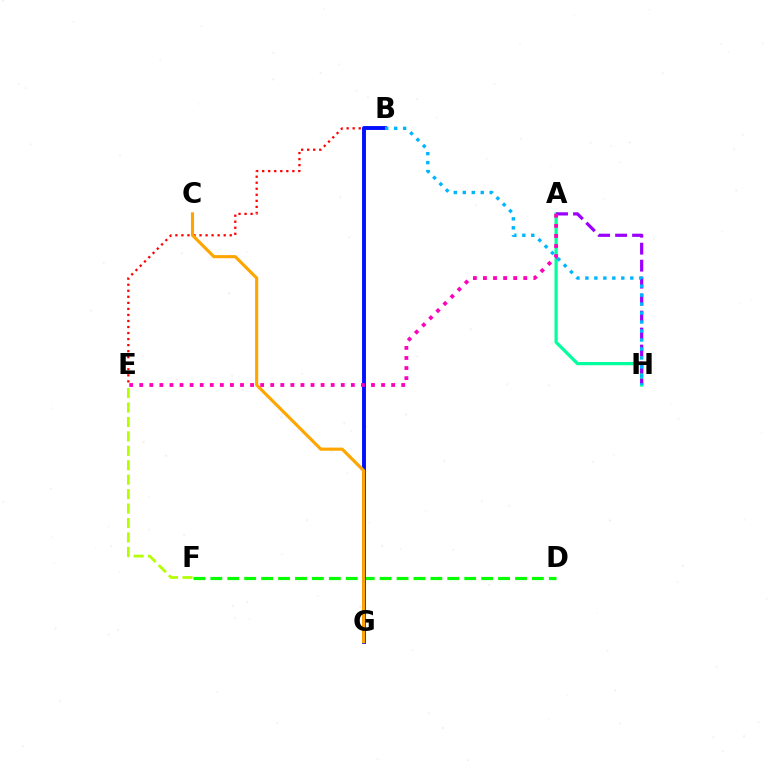{('B', 'E'): [{'color': '#ff0000', 'line_style': 'dotted', 'thickness': 1.64}], ('A', 'H'): [{'color': '#00ff9d', 'line_style': 'solid', 'thickness': 2.31}, {'color': '#9b00ff', 'line_style': 'dashed', 'thickness': 2.31}], ('D', 'F'): [{'color': '#08ff00', 'line_style': 'dashed', 'thickness': 2.3}], ('B', 'G'): [{'color': '#0010ff', 'line_style': 'solid', 'thickness': 2.8}], ('C', 'G'): [{'color': '#ffa500', 'line_style': 'solid', 'thickness': 2.25}], ('B', 'H'): [{'color': '#00b5ff', 'line_style': 'dotted', 'thickness': 2.44}], ('E', 'F'): [{'color': '#b3ff00', 'line_style': 'dashed', 'thickness': 1.96}], ('A', 'E'): [{'color': '#ff00bd', 'line_style': 'dotted', 'thickness': 2.74}]}